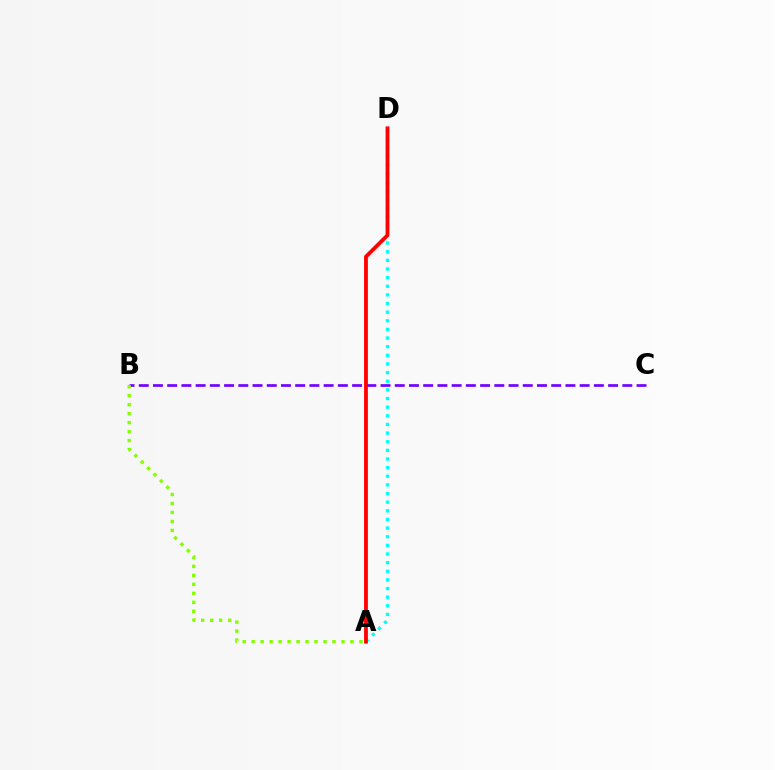{('A', 'D'): [{'color': '#00fff6', 'line_style': 'dotted', 'thickness': 2.35}, {'color': '#ff0000', 'line_style': 'solid', 'thickness': 2.74}], ('B', 'C'): [{'color': '#7200ff', 'line_style': 'dashed', 'thickness': 1.93}], ('A', 'B'): [{'color': '#84ff00', 'line_style': 'dotted', 'thickness': 2.44}]}